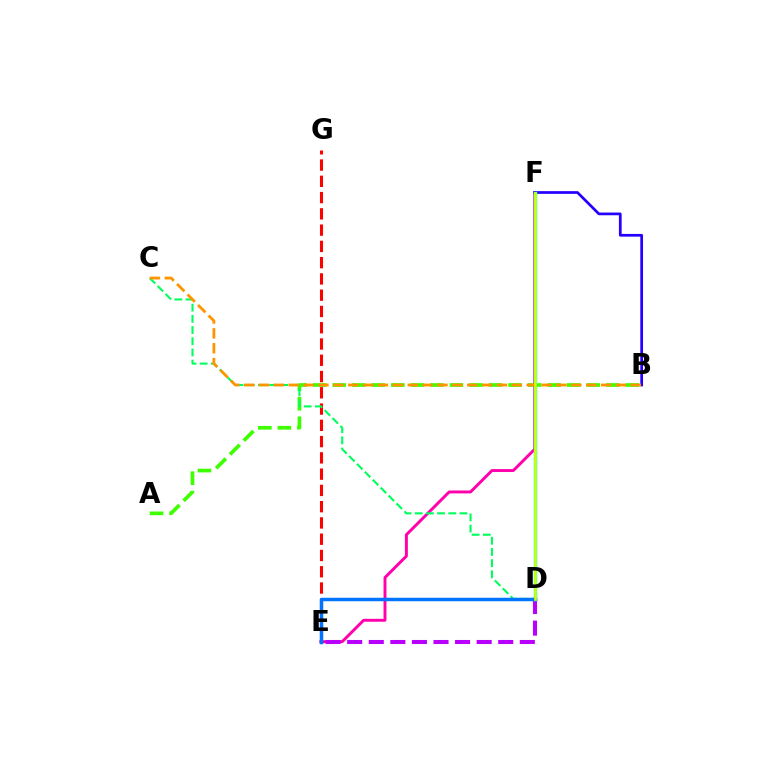{('A', 'B'): [{'color': '#3dff00', 'line_style': 'dashed', 'thickness': 2.65}], ('E', 'F'): [{'color': '#ff00ac', 'line_style': 'solid', 'thickness': 2.11}], ('B', 'F'): [{'color': '#2500ff', 'line_style': 'solid', 'thickness': 1.96}], ('E', 'G'): [{'color': '#ff0000', 'line_style': 'dashed', 'thickness': 2.21}], ('D', 'E'): [{'color': '#b900ff', 'line_style': 'dashed', 'thickness': 2.93}, {'color': '#0074ff', 'line_style': 'solid', 'thickness': 2.51}], ('D', 'F'): [{'color': '#00fff6', 'line_style': 'solid', 'thickness': 2.49}, {'color': '#d1ff00', 'line_style': 'solid', 'thickness': 1.9}], ('C', 'D'): [{'color': '#00ff5c', 'line_style': 'dashed', 'thickness': 1.52}], ('B', 'C'): [{'color': '#ff9400', 'line_style': 'dashed', 'thickness': 2.02}]}